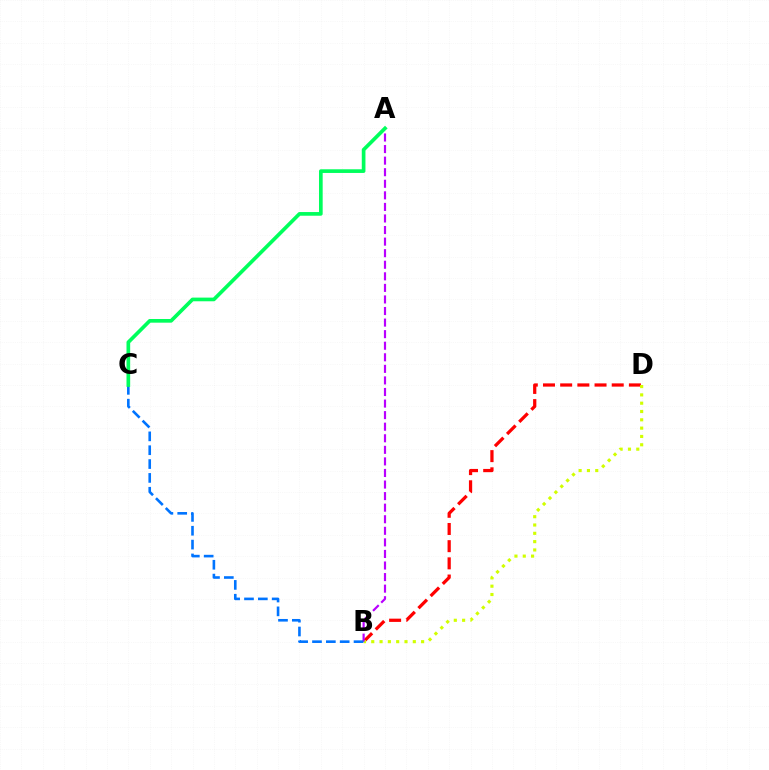{('B', 'D'): [{'color': '#ff0000', 'line_style': 'dashed', 'thickness': 2.33}, {'color': '#d1ff00', 'line_style': 'dotted', 'thickness': 2.26}], ('A', 'B'): [{'color': '#b900ff', 'line_style': 'dashed', 'thickness': 1.57}], ('B', 'C'): [{'color': '#0074ff', 'line_style': 'dashed', 'thickness': 1.88}], ('A', 'C'): [{'color': '#00ff5c', 'line_style': 'solid', 'thickness': 2.65}]}